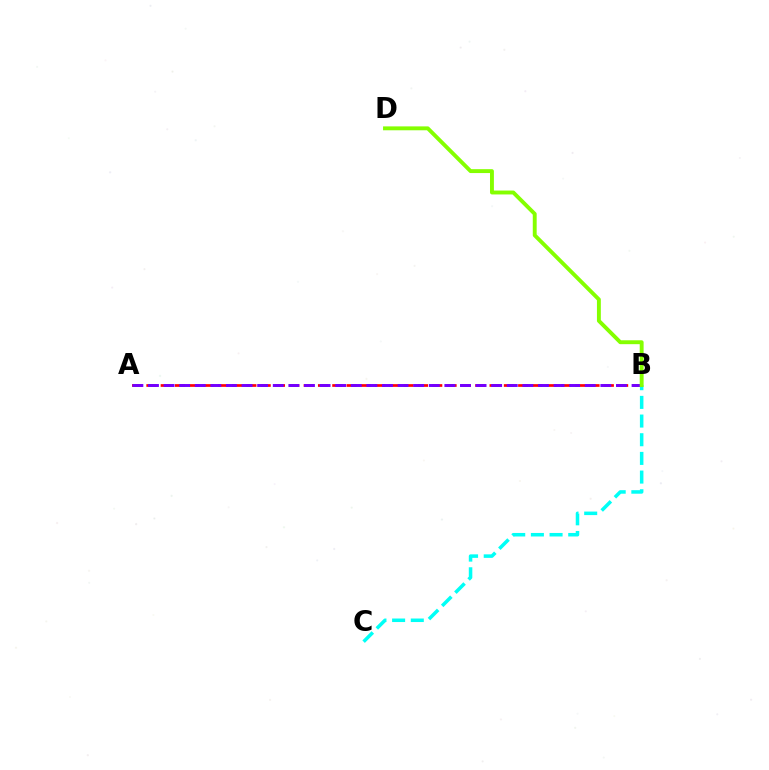{('B', 'C'): [{'color': '#00fff6', 'line_style': 'dashed', 'thickness': 2.54}], ('A', 'B'): [{'color': '#ff0000', 'line_style': 'dashed', 'thickness': 1.94}, {'color': '#7200ff', 'line_style': 'dashed', 'thickness': 2.12}], ('B', 'D'): [{'color': '#84ff00', 'line_style': 'solid', 'thickness': 2.81}]}